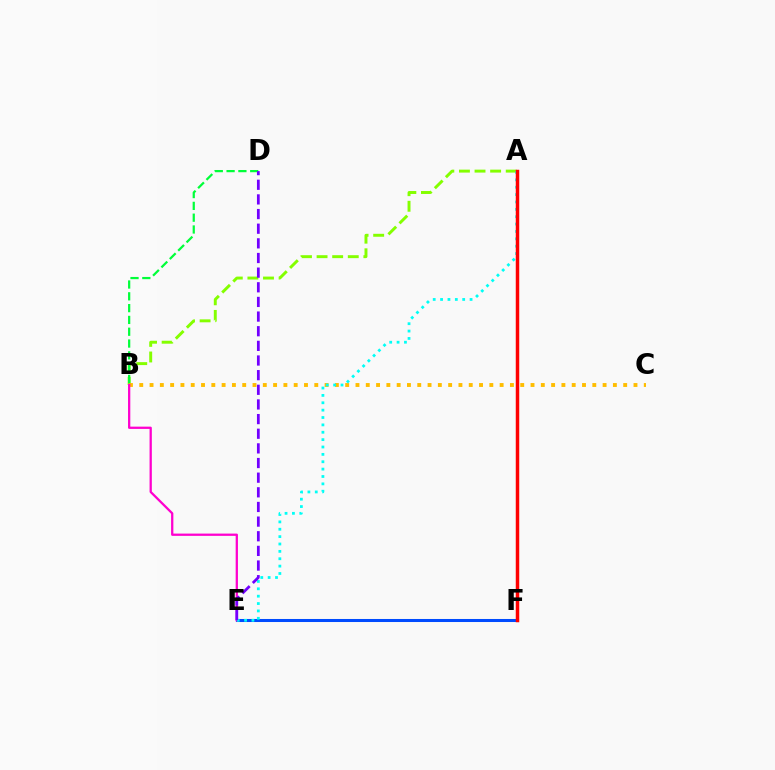{('E', 'F'): [{'color': '#004bff', 'line_style': 'solid', 'thickness': 2.19}], ('A', 'B'): [{'color': '#84ff00', 'line_style': 'dashed', 'thickness': 2.12}], ('B', 'C'): [{'color': '#ffbd00', 'line_style': 'dotted', 'thickness': 2.8}], ('B', 'E'): [{'color': '#ff00cf', 'line_style': 'solid', 'thickness': 1.64}], ('A', 'E'): [{'color': '#00fff6', 'line_style': 'dotted', 'thickness': 2.0}], ('A', 'F'): [{'color': '#ff0000', 'line_style': 'solid', 'thickness': 2.51}], ('B', 'D'): [{'color': '#00ff39', 'line_style': 'dashed', 'thickness': 1.6}], ('D', 'E'): [{'color': '#7200ff', 'line_style': 'dashed', 'thickness': 1.99}]}